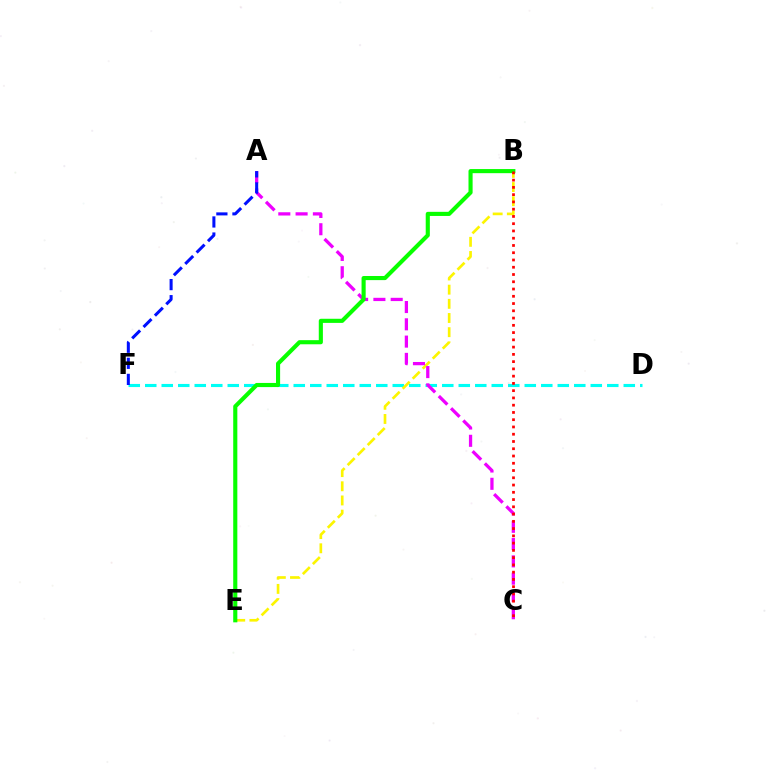{('D', 'F'): [{'color': '#00fff6', 'line_style': 'dashed', 'thickness': 2.24}], ('B', 'E'): [{'color': '#fcf500', 'line_style': 'dashed', 'thickness': 1.93}, {'color': '#08ff00', 'line_style': 'solid', 'thickness': 2.96}], ('A', 'C'): [{'color': '#ee00ff', 'line_style': 'dashed', 'thickness': 2.35}], ('A', 'F'): [{'color': '#0010ff', 'line_style': 'dashed', 'thickness': 2.18}], ('B', 'C'): [{'color': '#ff0000', 'line_style': 'dotted', 'thickness': 1.97}]}